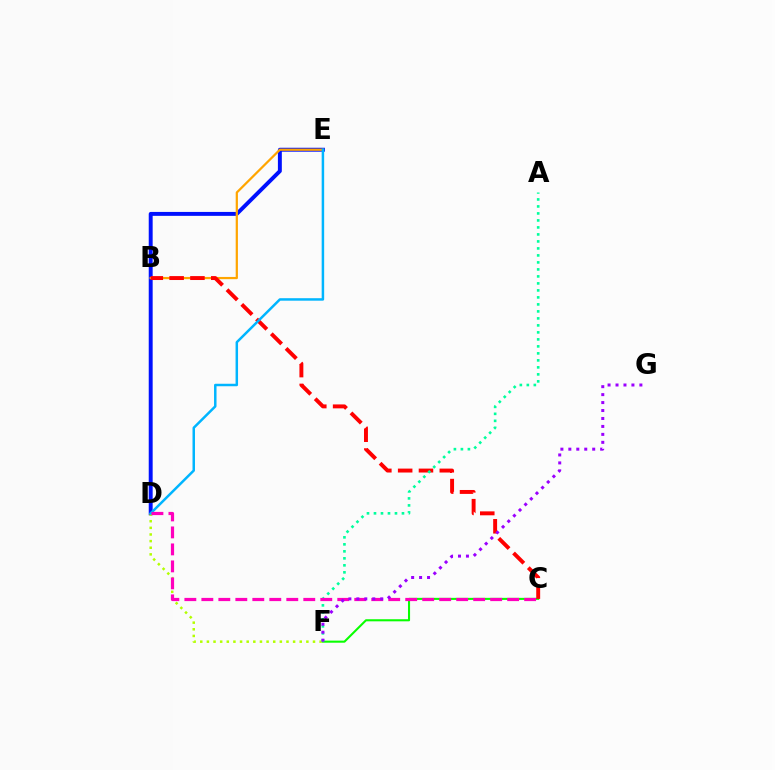{('D', 'E'): [{'color': '#0010ff', 'line_style': 'solid', 'thickness': 2.83}, {'color': '#00b5ff', 'line_style': 'solid', 'thickness': 1.79}], ('C', 'F'): [{'color': '#08ff00', 'line_style': 'solid', 'thickness': 1.5}], ('D', 'F'): [{'color': '#b3ff00', 'line_style': 'dotted', 'thickness': 1.8}], ('B', 'E'): [{'color': '#ffa500', 'line_style': 'solid', 'thickness': 1.61}], ('B', 'C'): [{'color': '#ff0000', 'line_style': 'dashed', 'thickness': 2.83}], ('A', 'F'): [{'color': '#00ff9d', 'line_style': 'dotted', 'thickness': 1.9}], ('C', 'D'): [{'color': '#ff00bd', 'line_style': 'dashed', 'thickness': 2.31}], ('F', 'G'): [{'color': '#9b00ff', 'line_style': 'dotted', 'thickness': 2.16}]}